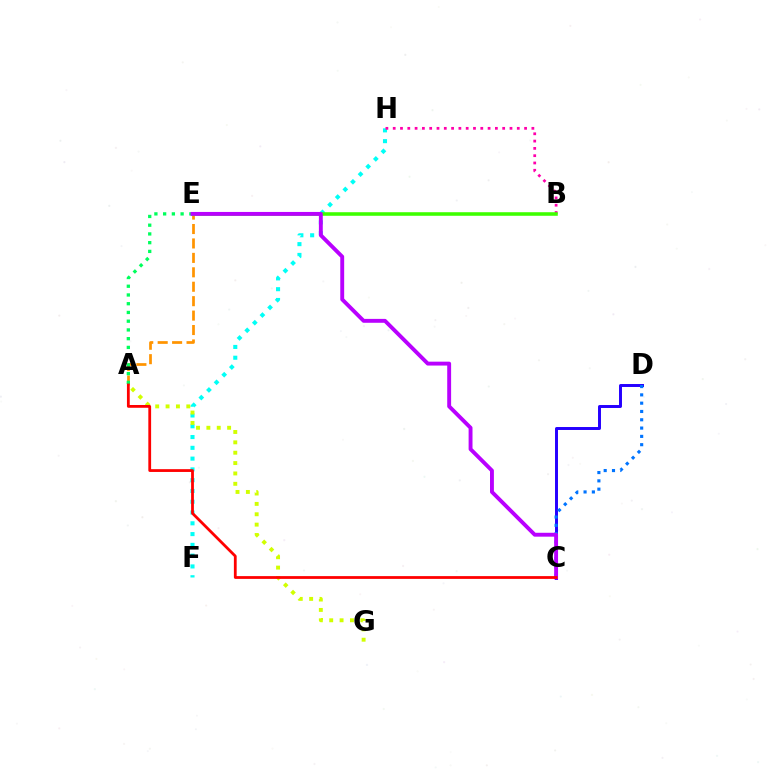{('F', 'H'): [{'color': '#00fff6', 'line_style': 'dotted', 'thickness': 2.93}], ('A', 'E'): [{'color': '#ff9400', 'line_style': 'dashed', 'thickness': 1.96}, {'color': '#00ff5c', 'line_style': 'dotted', 'thickness': 2.37}], ('C', 'D'): [{'color': '#2500ff', 'line_style': 'solid', 'thickness': 2.13}, {'color': '#0074ff', 'line_style': 'dotted', 'thickness': 2.26}], ('B', 'H'): [{'color': '#ff00ac', 'line_style': 'dotted', 'thickness': 1.98}], ('A', 'G'): [{'color': '#d1ff00', 'line_style': 'dotted', 'thickness': 2.82}], ('B', 'E'): [{'color': '#3dff00', 'line_style': 'solid', 'thickness': 2.57}], ('C', 'E'): [{'color': '#b900ff', 'line_style': 'solid', 'thickness': 2.8}], ('A', 'C'): [{'color': '#ff0000', 'line_style': 'solid', 'thickness': 2.0}]}